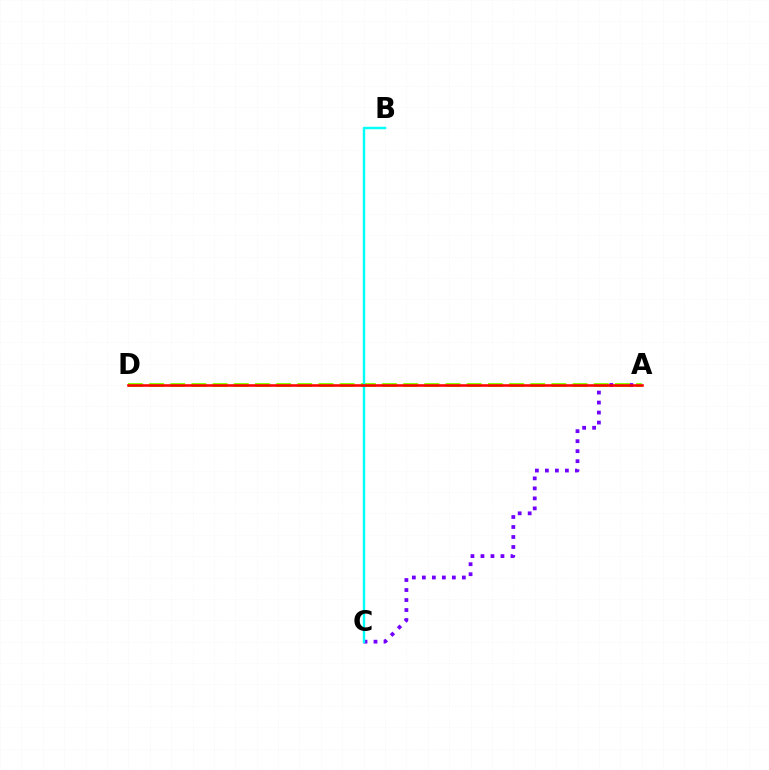{('A', 'C'): [{'color': '#7200ff', 'line_style': 'dotted', 'thickness': 2.72}], ('A', 'D'): [{'color': '#84ff00', 'line_style': 'dashed', 'thickness': 2.88}, {'color': '#ff0000', 'line_style': 'solid', 'thickness': 1.86}], ('B', 'C'): [{'color': '#00fff6', 'line_style': 'solid', 'thickness': 1.74}]}